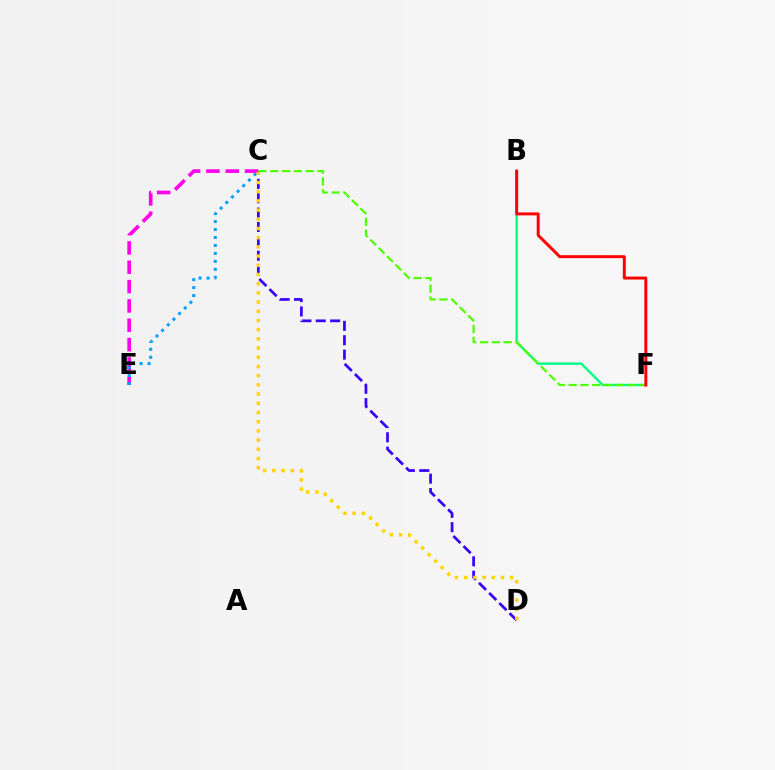{('B', 'F'): [{'color': '#00ff86', 'line_style': 'solid', 'thickness': 1.73}, {'color': '#ff0000', 'line_style': 'solid', 'thickness': 2.13}], ('C', 'E'): [{'color': '#ff00ed', 'line_style': 'dashed', 'thickness': 2.63}, {'color': '#009eff', 'line_style': 'dotted', 'thickness': 2.16}], ('C', 'F'): [{'color': '#4fff00', 'line_style': 'dashed', 'thickness': 1.6}], ('C', 'D'): [{'color': '#3700ff', 'line_style': 'dashed', 'thickness': 1.95}, {'color': '#ffd500', 'line_style': 'dotted', 'thickness': 2.5}]}